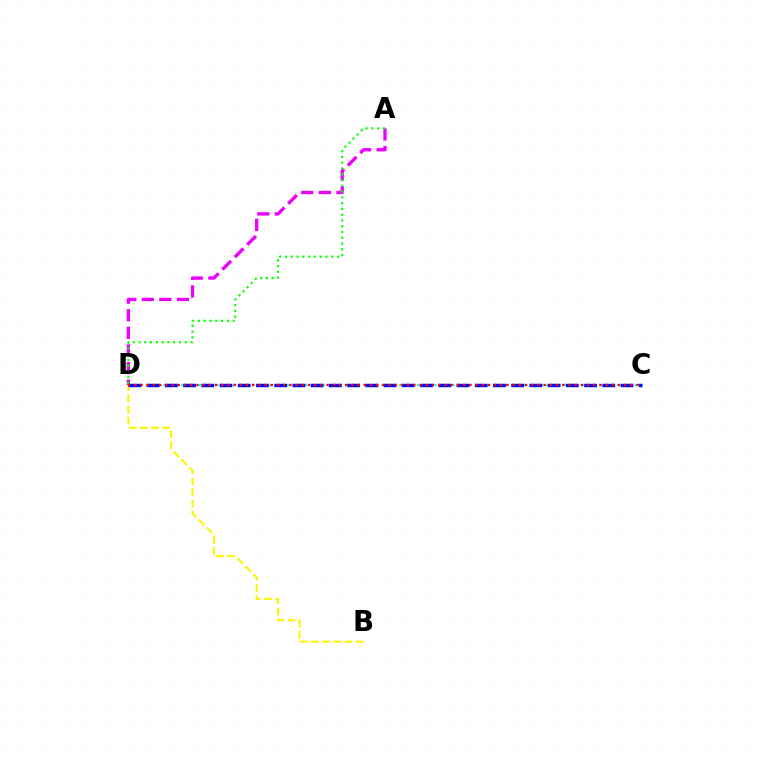{('B', 'D'): [{'color': '#fcf500', 'line_style': 'dashed', 'thickness': 1.52}], ('C', 'D'): [{'color': '#00fff6', 'line_style': 'dotted', 'thickness': 1.6}, {'color': '#0010ff', 'line_style': 'dashed', 'thickness': 2.48}, {'color': '#ff0000', 'line_style': 'dotted', 'thickness': 1.68}], ('A', 'D'): [{'color': '#ee00ff', 'line_style': 'dashed', 'thickness': 2.39}, {'color': '#08ff00', 'line_style': 'dotted', 'thickness': 1.57}]}